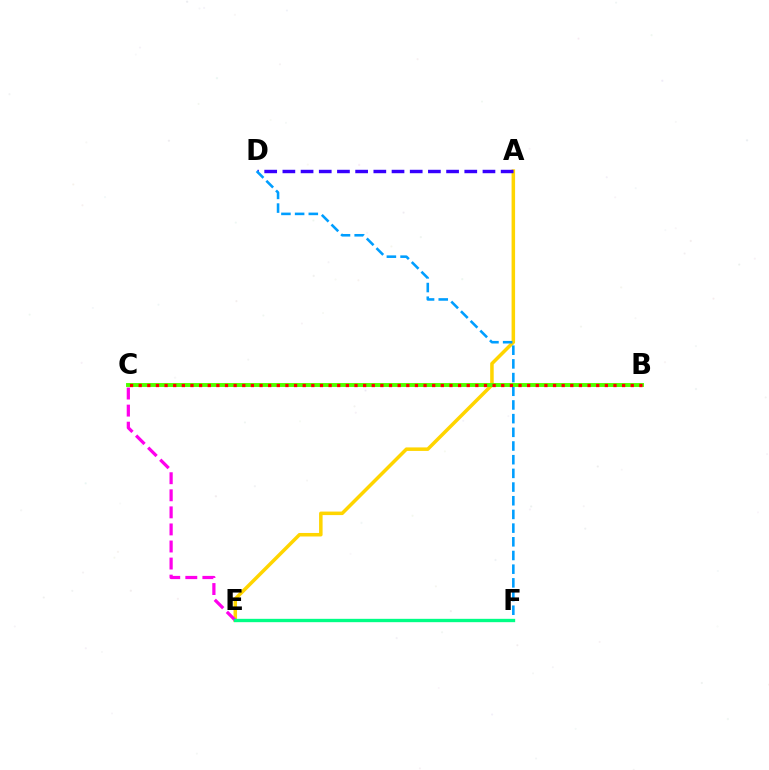{('A', 'E'): [{'color': '#ffd500', 'line_style': 'solid', 'thickness': 2.53}], ('A', 'D'): [{'color': '#3700ff', 'line_style': 'dashed', 'thickness': 2.47}], ('D', 'F'): [{'color': '#009eff', 'line_style': 'dashed', 'thickness': 1.86}], ('C', 'E'): [{'color': '#ff00ed', 'line_style': 'dashed', 'thickness': 2.32}], ('B', 'C'): [{'color': '#4fff00', 'line_style': 'solid', 'thickness': 2.81}, {'color': '#ff0000', 'line_style': 'dotted', 'thickness': 2.35}], ('E', 'F'): [{'color': '#00ff86', 'line_style': 'solid', 'thickness': 2.41}]}